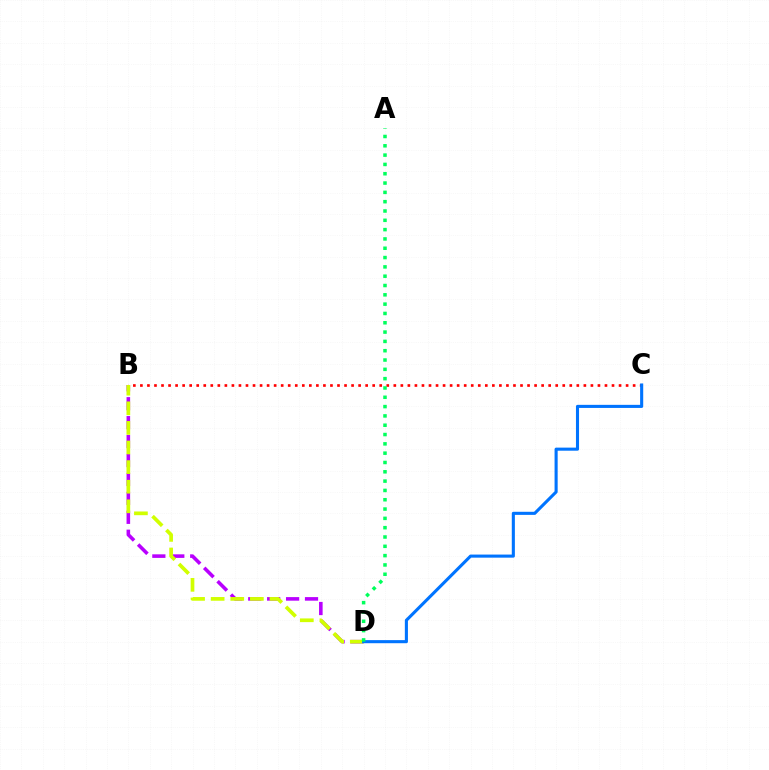{('B', 'D'): [{'color': '#b900ff', 'line_style': 'dashed', 'thickness': 2.57}, {'color': '#d1ff00', 'line_style': 'dashed', 'thickness': 2.66}], ('B', 'C'): [{'color': '#ff0000', 'line_style': 'dotted', 'thickness': 1.91}], ('C', 'D'): [{'color': '#0074ff', 'line_style': 'solid', 'thickness': 2.22}], ('A', 'D'): [{'color': '#00ff5c', 'line_style': 'dotted', 'thickness': 2.53}]}